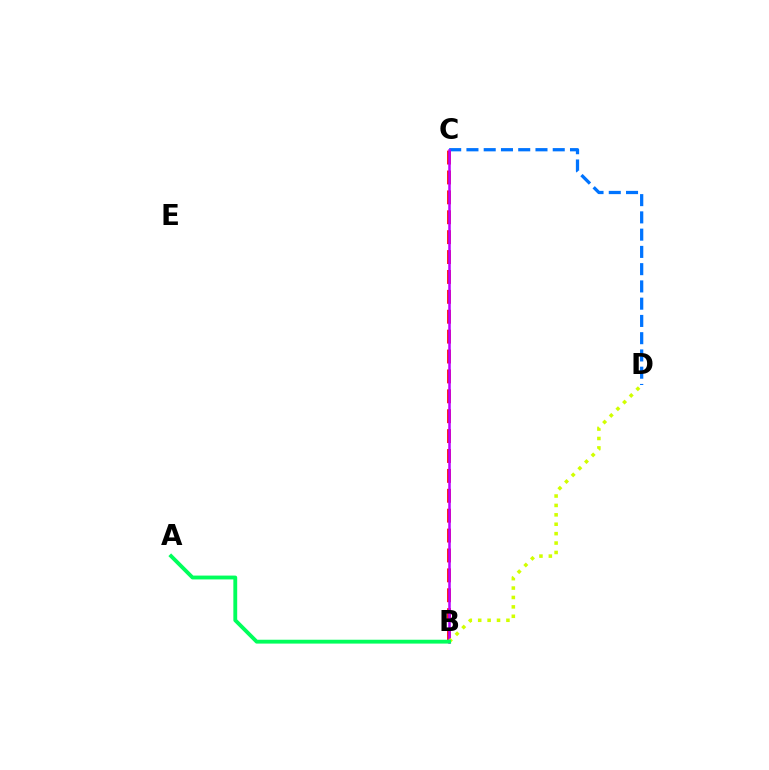{('B', 'C'): [{'color': '#ff0000', 'line_style': 'dashed', 'thickness': 2.7}, {'color': '#b900ff', 'line_style': 'solid', 'thickness': 1.82}], ('C', 'D'): [{'color': '#0074ff', 'line_style': 'dashed', 'thickness': 2.34}], ('B', 'D'): [{'color': '#d1ff00', 'line_style': 'dotted', 'thickness': 2.56}], ('A', 'B'): [{'color': '#00ff5c', 'line_style': 'solid', 'thickness': 2.77}]}